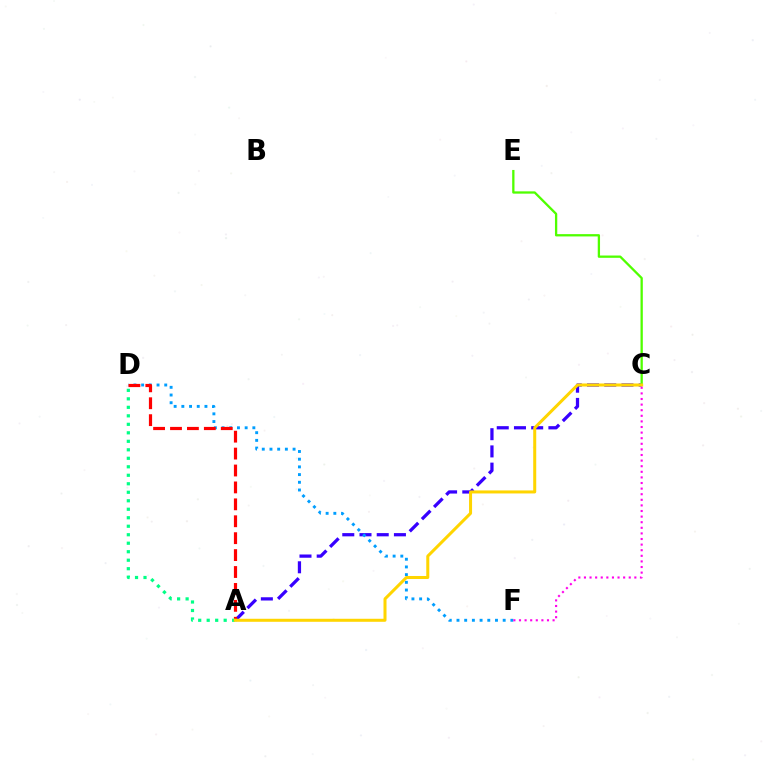{('A', 'C'): [{'color': '#3700ff', 'line_style': 'dashed', 'thickness': 2.34}, {'color': '#ffd500', 'line_style': 'solid', 'thickness': 2.17}], ('C', 'E'): [{'color': '#4fff00', 'line_style': 'solid', 'thickness': 1.66}], ('D', 'F'): [{'color': '#009eff', 'line_style': 'dotted', 'thickness': 2.09}], ('A', 'D'): [{'color': '#ff0000', 'line_style': 'dashed', 'thickness': 2.3}, {'color': '#00ff86', 'line_style': 'dotted', 'thickness': 2.31}], ('C', 'F'): [{'color': '#ff00ed', 'line_style': 'dotted', 'thickness': 1.52}]}